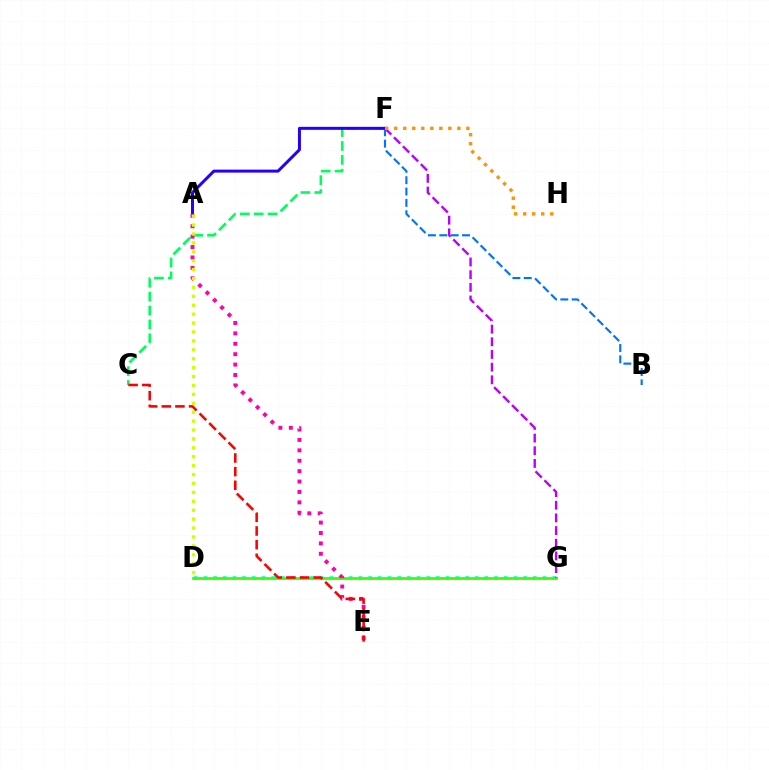{('D', 'G'): [{'color': '#00fff6', 'line_style': 'dotted', 'thickness': 2.63}, {'color': '#3dff00', 'line_style': 'solid', 'thickness': 2.0}], ('B', 'F'): [{'color': '#0074ff', 'line_style': 'dashed', 'thickness': 1.54}], ('C', 'F'): [{'color': '#00ff5c', 'line_style': 'dashed', 'thickness': 1.89}], ('A', 'F'): [{'color': '#2500ff', 'line_style': 'solid', 'thickness': 2.15}], ('A', 'E'): [{'color': '#ff00ac', 'line_style': 'dotted', 'thickness': 2.83}], ('F', 'G'): [{'color': '#b900ff', 'line_style': 'dashed', 'thickness': 1.72}], ('A', 'D'): [{'color': '#d1ff00', 'line_style': 'dotted', 'thickness': 2.42}], ('C', 'E'): [{'color': '#ff0000', 'line_style': 'dashed', 'thickness': 1.85}], ('F', 'H'): [{'color': '#ff9400', 'line_style': 'dotted', 'thickness': 2.45}]}